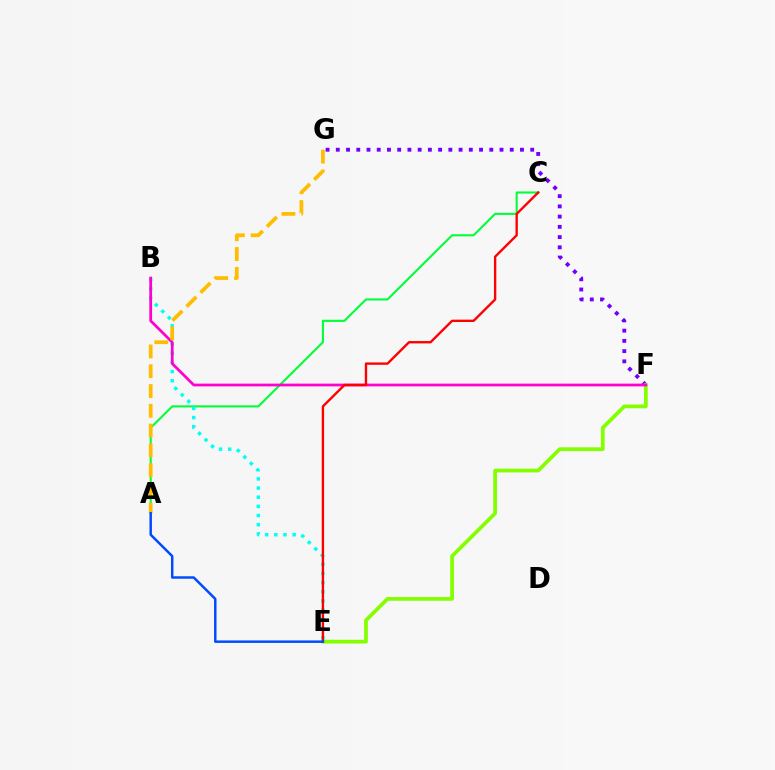{('F', 'G'): [{'color': '#7200ff', 'line_style': 'dotted', 'thickness': 2.78}], ('A', 'C'): [{'color': '#00ff39', 'line_style': 'solid', 'thickness': 1.51}], ('E', 'F'): [{'color': '#84ff00', 'line_style': 'solid', 'thickness': 2.69}], ('B', 'E'): [{'color': '#00fff6', 'line_style': 'dotted', 'thickness': 2.49}], ('B', 'F'): [{'color': '#ff00cf', 'line_style': 'solid', 'thickness': 1.98}], ('A', 'G'): [{'color': '#ffbd00', 'line_style': 'dashed', 'thickness': 2.69}], ('C', 'E'): [{'color': '#ff0000', 'line_style': 'solid', 'thickness': 1.7}], ('A', 'E'): [{'color': '#004bff', 'line_style': 'solid', 'thickness': 1.78}]}